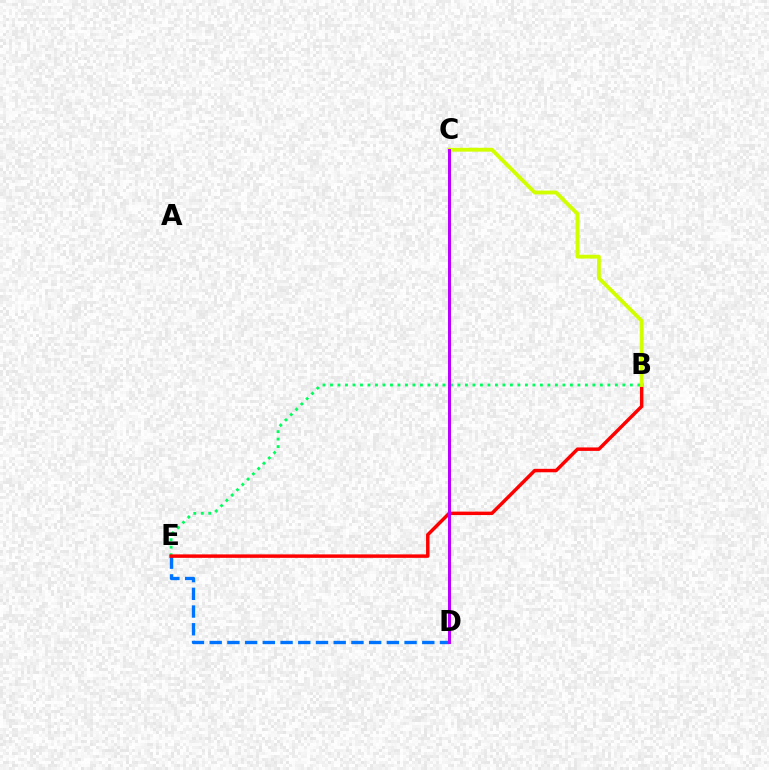{('B', 'E'): [{'color': '#00ff5c', 'line_style': 'dotted', 'thickness': 2.04}, {'color': '#ff0000', 'line_style': 'solid', 'thickness': 2.49}], ('D', 'E'): [{'color': '#0074ff', 'line_style': 'dashed', 'thickness': 2.41}], ('B', 'C'): [{'color': '#d1ff00', 'line_style': 'solid', 'thickness': 2.78}], ('C', 'D'): [{'color': '#b900ff', 'line_style': 'solid', 'thickness': 2.17}]}